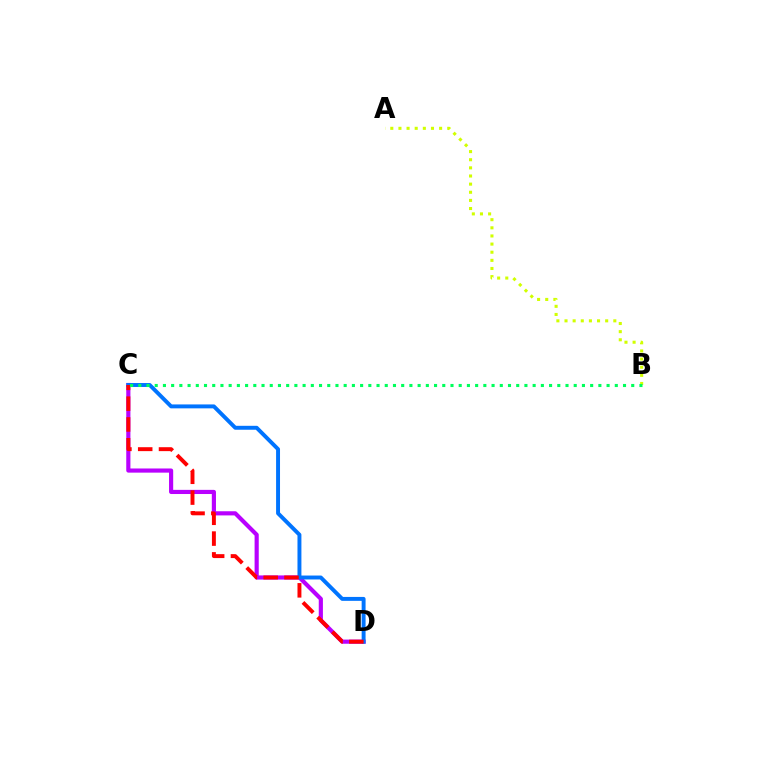{('C', 'D'): [{'color': '#b900ff', 'line_style': 'solid', 'thickness': 2.99}, {'color': '#0074ff', 'line_style': 'solid', 'thickness': 2.83}, {'color': '#ff0000', 'line_style': 'dashed', 'thickness': 2.83}], ('A', 'B'): [{'color': '#d1ff00', 'line_style': 'dotted', 'thickness': 2.21}], ('B', 'C'): [{'color': '#00ff5c', 'line_style': 'dotted', 'thickness': 2.23}]}